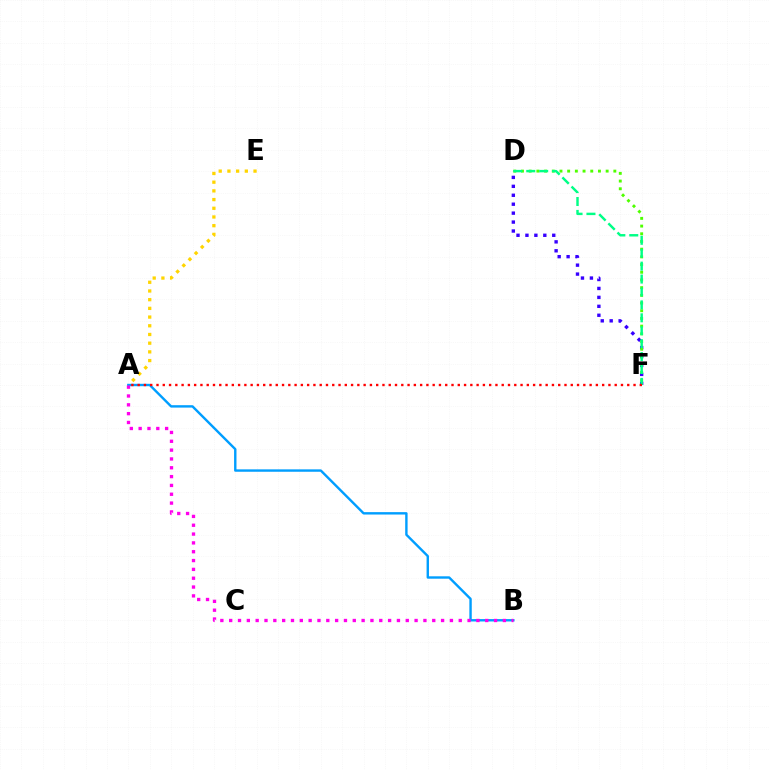{('A', 'E'): [{'color': '#ffd500', 'line_style': 'dotted', 'thickness': 2.36}], ('D', 'F'): [{'color': '#3700ff', 'line_style': 'dotted', 'thickness': 2.43}, {'color': '#4fff00', 'line_style': 'dotted', 'thickness': 2.09}, {'color': '#00ff86', 'line_style': 'dashed', 'thickness': 1.76}], ('A', 'B'): [{'color': '#009eff', 'line_style': 'solid', 'thickness': 1.73}, {'color': '#ff00ed', 'line_style': 'dotted', 'thickness': 2.4}], ('A', 'F'): [{'color': '#ff0000', 'line_style': 'dotted', 'thickness': 1.71}]}